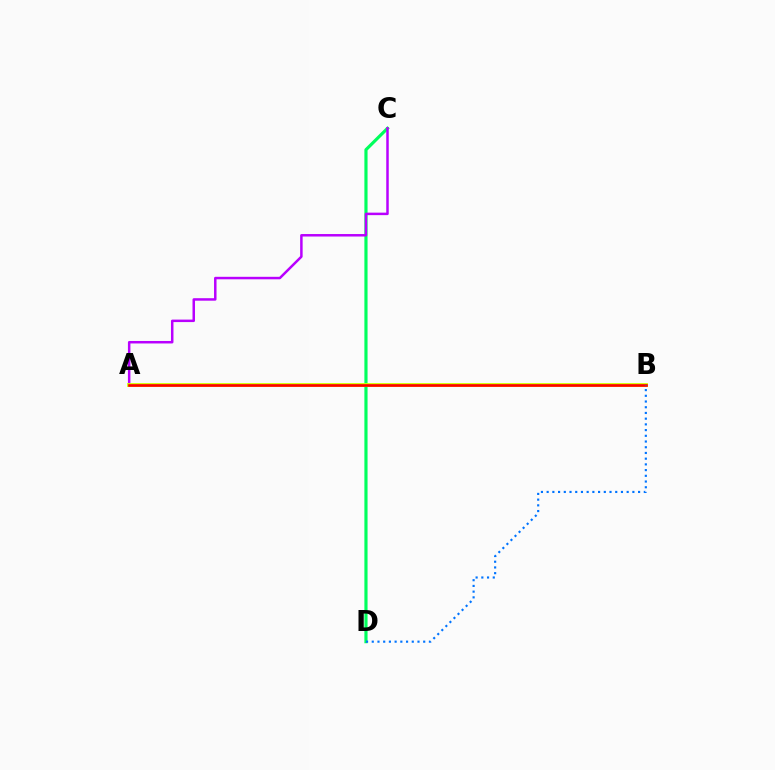{('C', 'D'): [{'color': '#00ff5c', 'line_style': 'solid', 'thickness': 2.28}], ('A', 'C'): [{'color': '#b900ff', 'line_style': 'solid', 'thickness': 1.79}], ('A', 'B'): [{'color': '#d1ff00', 'line_style': 'solid', 'thickness': 2.76}, {'color': '#ff0000', 'line_style': 'solid', 'thickness': 1.91}], ('B', 'D'): [{'color': '#0074ff', 'line_style': 'dotted', 'thickness': 1.55}]}